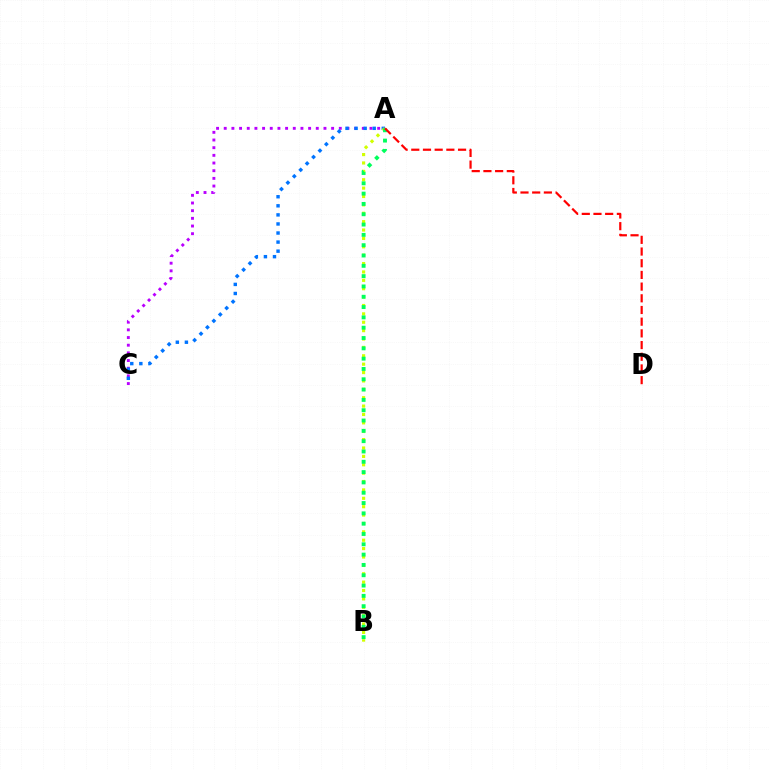{('A', 'C'): [{'color': '#b900ff', 'line_style': 'dotted', 'thickness': 2.08}, {'color': '#0074ff', 'line_style': 'dotted', 'thickness': 2.46}], ('A', 'B'): [{'color': '#d1ff00', 'line_style': 'dotted', 'thickness': 2.28}, {'color': '#00ff5c', 'line_style': 'dotted', 'thickness': 2.8}], ('A', 'D'): [{'color': '#ff0000', 'line_style': 'dashed', 'thickness': 1.59}]}